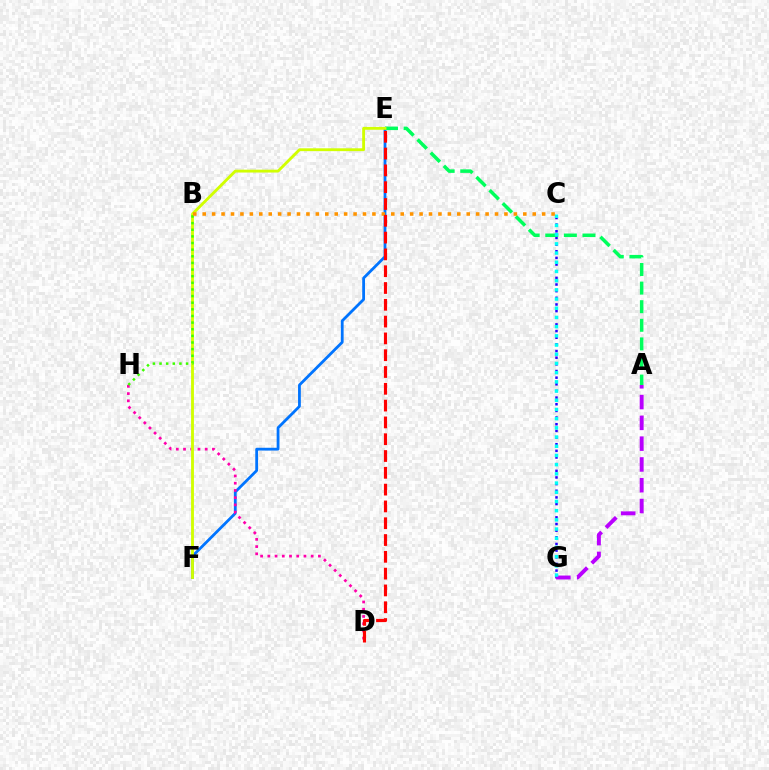{('C', 'G'): [{'color': '#2500ff', 'line_style': 'dotted', 'thickness': 1.81}, {'color': '#00fff6', 'line_style': 'dotted', 'thickness': 2.5}], ('A', 'G'): [{'color': '#b900ff', 'line_style': 'dashed', 'thickness': 2.82}], ('E', 'F'): [{'color': '#0074ff', 'line_style': 'solid', 'thickness': 2.01}, {'color': '#d1ff00', 'line_style': 'solid', 'thickness': 2.06}], ('A', 'E'): [{'color': '#00ff5c', 'line_style': 'dashed', 'thickness': 2.53}], ('D', 'H'): [{'color': '#ff00ac', 'line_style': 'dotted', 'thickness': 1.96}], ('B', 'H'): [{'color': '#3dff00', 'line_style': 'dotted', 'thickness': 1.8}], ('B', 'C'): [{'color': '#ff9400', 'line_style': 'dotted', 'thickness': 2.56}], ('D', 'E'): [{'color': '#ff0000', 'line_style': 'dashed', 'thickness': 2.28}]}